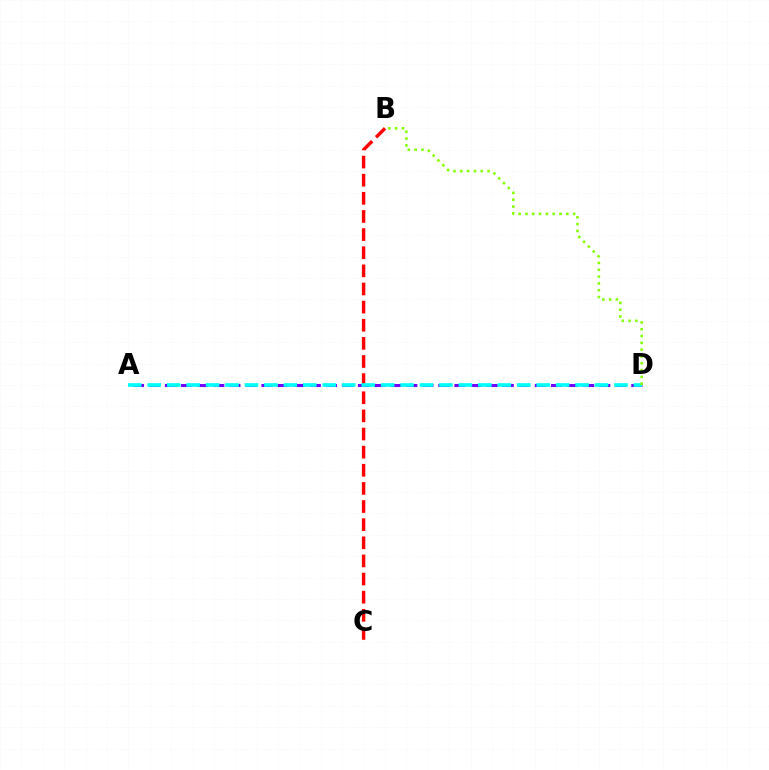{('B', 'C'): [{'color': '#ff0000', 'line_style': 'dashed', 'thickness': 2.46}], ('A', 'D'): [{'color': '#7200ff', 'line_style': 'dashed', 'thickness': 2.18}, {'color': '#00fff6', 'line_style': 'dashed', 'thickness': 2.64}], ('B', 'D'): [{'color': '#84ff00', 'line_style': 'dotted', 'thickness': 1.85}]}